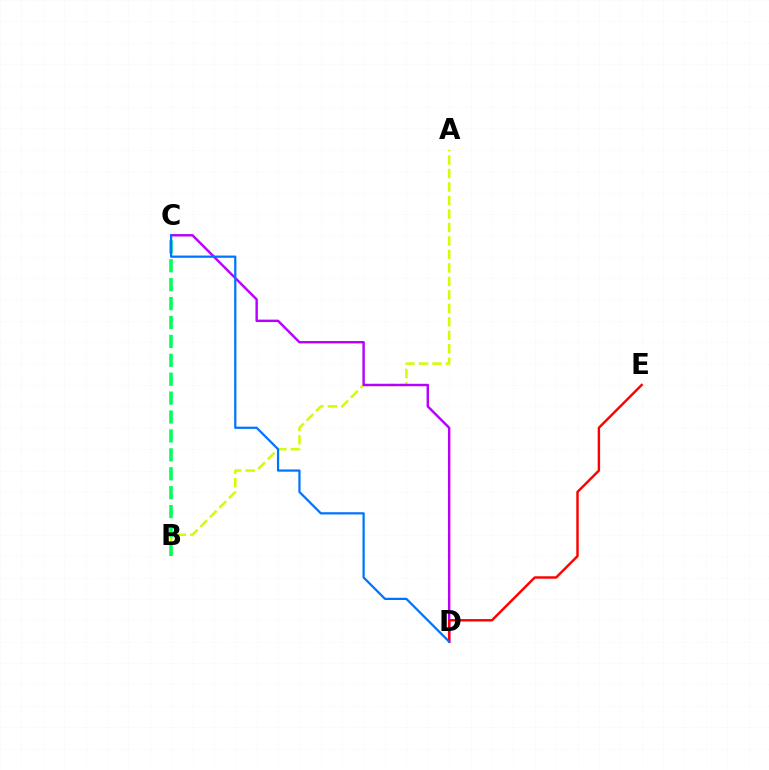{('A', 'B'): [{'color': '#d1ff00', 'line_style': 'dashed', 'thickness': 1.83}], ('C', 'D'): [{'color': '#b900ff', 'line_style': 'solid', 'thickness': 1.74}, {'color': '#0074ff', 'line_style': 'solid', 'thickness': 1.61}], ('B', 'C'): [{'color': '#00ff5c', 'line_style': 'dashed', 'thickness': 2.57}], ('D', 'E'): [{'color': '#ff0000', 'line_style': 'solid', 'thickness': 1.75}]}